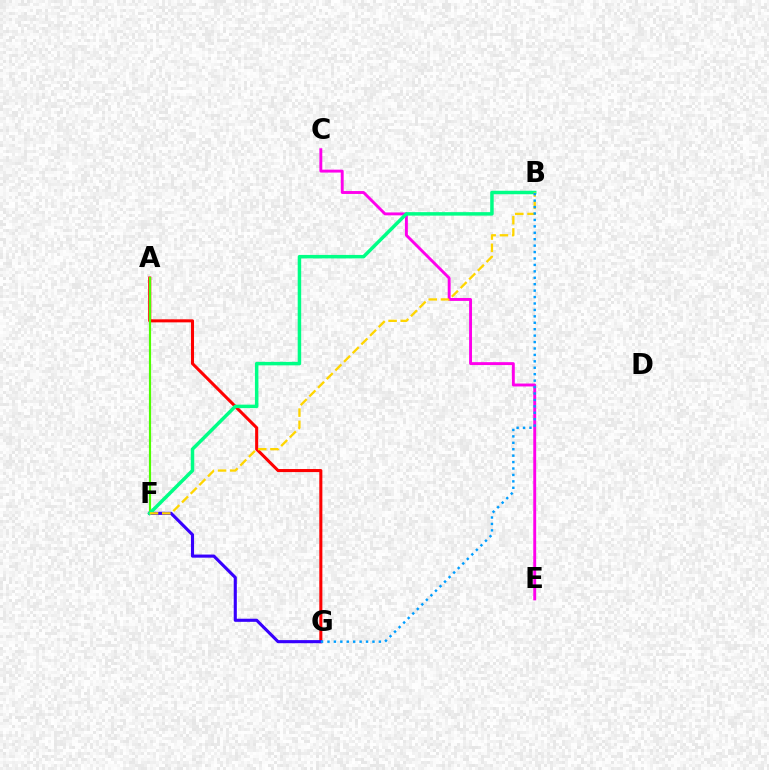{('A', 'G'): [{'color': '#ff0000', 'line_style': 'solid', 'thickness': 2.2}], ('F', 'G'): [{'color': '#3700ff', 'line_style': 'solid', 'thickness': 2.24}], ('A', 'F'): [{'color': '#4fff00', 'line_style': 'solid', 'thickness': 1.56}], ('C', 'E'): [{'color': '#ff00ed', 'line_style': 'solid', 'thickness': 2.09}], ('B', 'F'): [{'color': '#00ff86', 'line_style': 'solid', 'thickness': 2.51}, {'color': '#ffd500', 'line_style': 'dashed', 'thickness': 1.66}], ('B', 'G'): [{'color': '#009eff', 'line_style': 'dotted', 'thickness': 1.75}]}